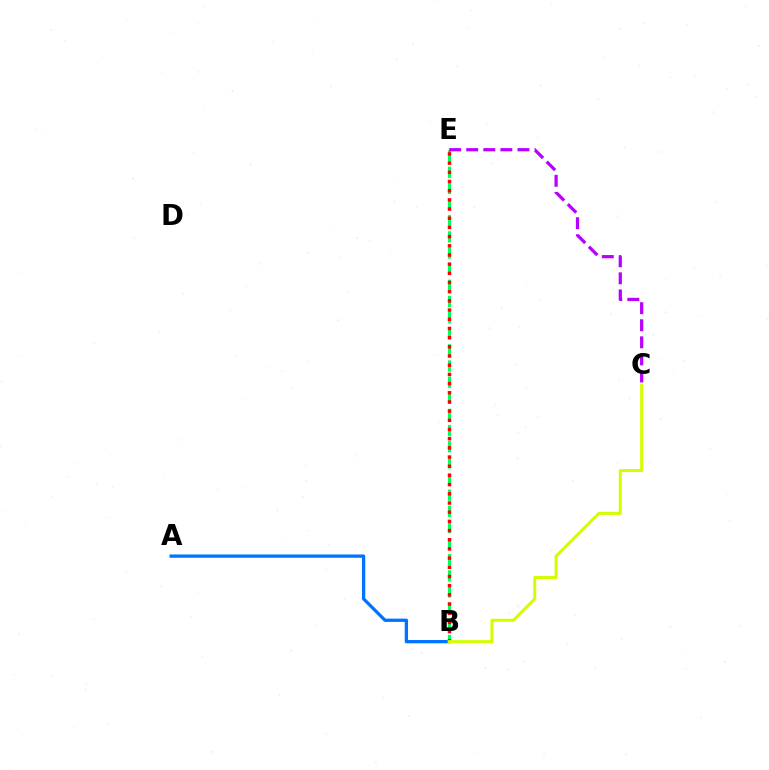{('A', 'B'): [{'color': '#0074ff', 'line_style': 'solid', 'thickness': 2.37}], ('B', 'E'): [{'color': '#00ff5c', 'line_style': 'dashed', 'thickness': 2.19}, {'color': '#ff0000', 'line_style': 'dotted', 'thickness': 2.5}], ('C', 'E'): [{'color': '#b900ff', 'line_style': 'dashed', 'thickness': 2.32}], ('B', 'C'): [{'color': '#d1ff00', 'line_style': 'solid', 'thickness': 2.18}]}